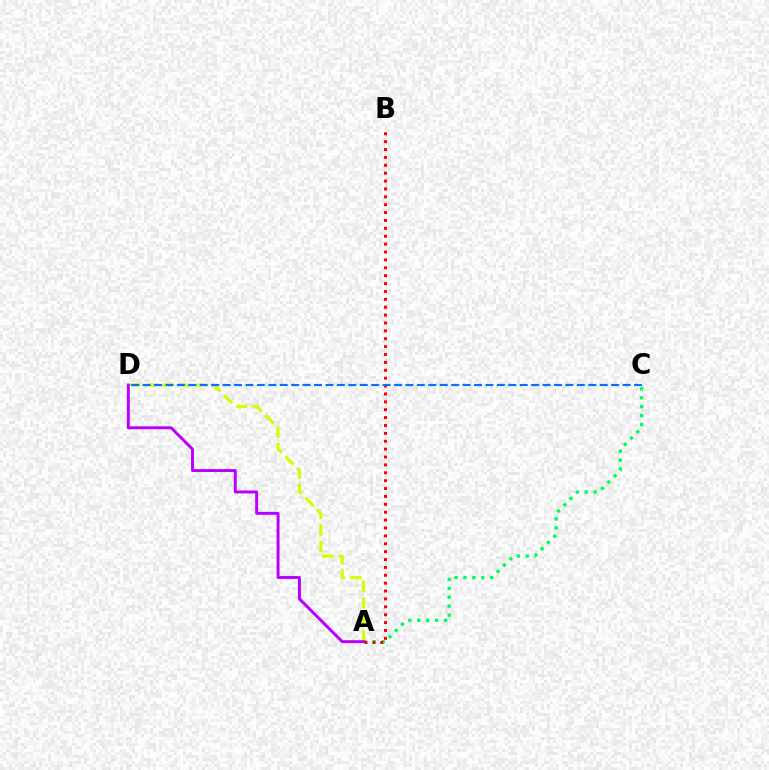{('A', 'C'): [{'color': '#00ff5c', 'line_style': 'dotted', 'thickness': 2.42}], ('A', 'B'): [{'color': '#ff0000', 'line_style': 'dotted', 'thickness': 2.14}], ('A', 'D'): [{'color': '#d1ff00', 'line_style': 'dashed', 'thickness': 2.24}, {'color': '#b900ff', 'line_style': 'solid', 'thickness': 2.13}], ('C', 'D'): [{'color': '#0074ff', 'line_style': 'dashed', 'thickness': 1.55}]}